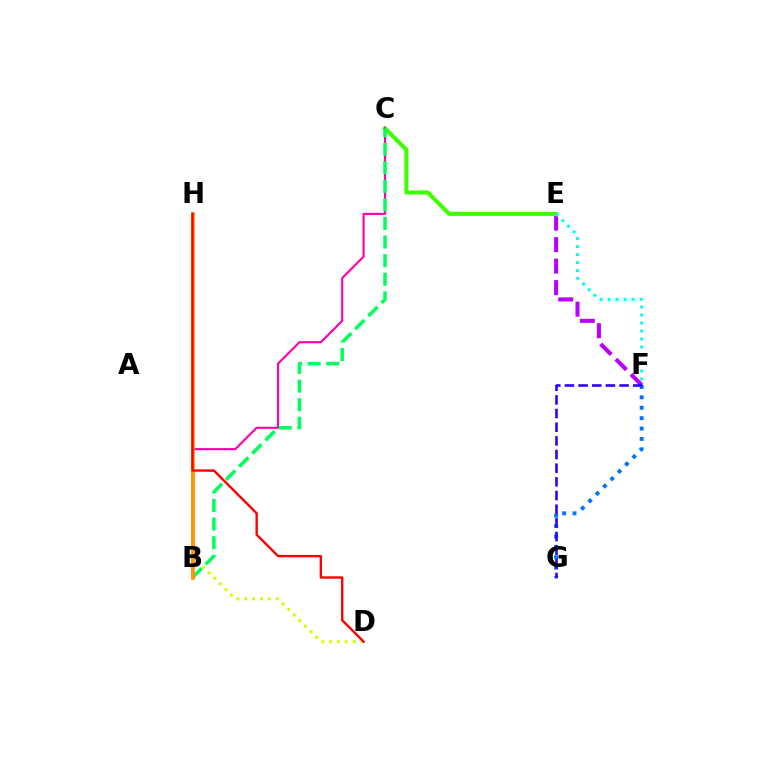{('E', 'F'): [{'color': '#b900ff', 'line_style': 'dashed', 'thickness': 2.92}, {'color': '#00fff6', 'line_style': 'dotted', 'thickness': 2.17}], ('C', 'E'): [{'color': '#3dff00', 'line_style': 'solid', 'thickness': 2.93}], ('B', 'C'): [{'color': '#ff00ac', 'line_style': 'solid', 'thickness': 1.53}, {'color': '#00ff5c', 'line_style': 'dashed', 'thickness': 2.53}], ('F', 'G'): [{'color': '#0074ff', 'line_style': 'dotted', 'thickness': 2.82}, {'color': '#2500ff', 'line_style': 'dashed', 'thickness': 1.86}], ('D', 'H'): [{'color': '#d1ff00', 'line_style': 'dotted', 'thickness': 2.14}, {'color': '#ff0000', 'line_style': 'solid', 'thickness': 1.71}], ('B', 'H'): [{'color': '#ff9400', 'line_style': 'solid', 'thickness': 2.64}]}